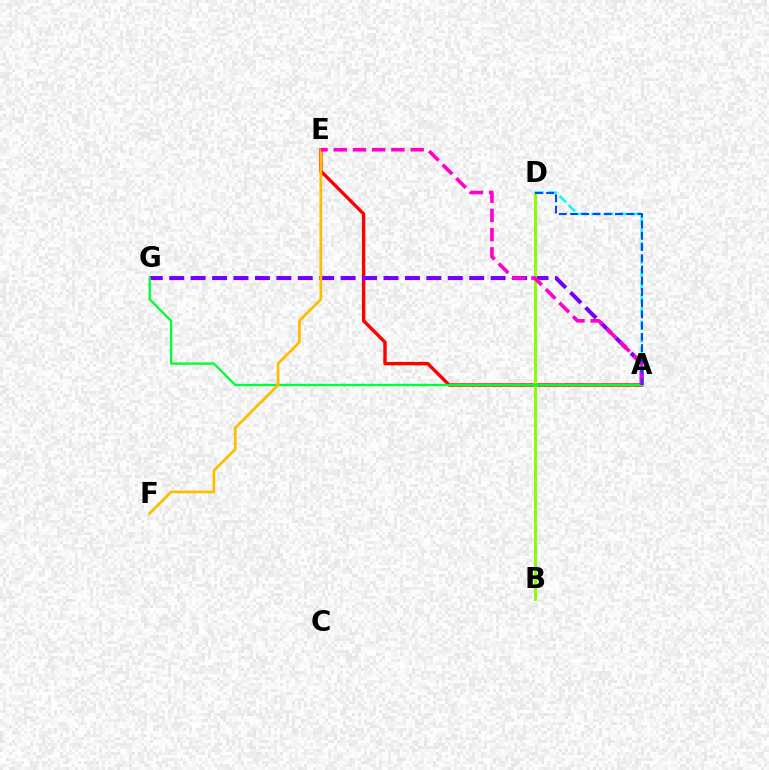{('A', 'E'): [{'color': '#ff0000', 'line_style': 'solid', 'thickness': 2.44}, {'color': '#ff00cf', 'line_style': 'dashed', 'thickness': 2.61}], ('A', 'D'): [{'color': '#00fff6', 'line_style': 'dashed', 'thickness': 1.78}, {'color': '#004bff', 'line_style': 'dashed', 'thickness': 1.52}], ('A', 'G'): [{'color': '#7200ff', 'line_style': 'dashed', 'thickness': 2.91}, {'color': '#00ff39', 'line_style': 'solid', 'thickness': 1.68}], ('B', 'D'): [{'color': '#84ff00', 'line_style': 'solid', 'thickness': 2.08}], ('E', 'F'): [{'color': '#ffbd00', 'line_style': 'solid', 'thickness': 1.97}]}